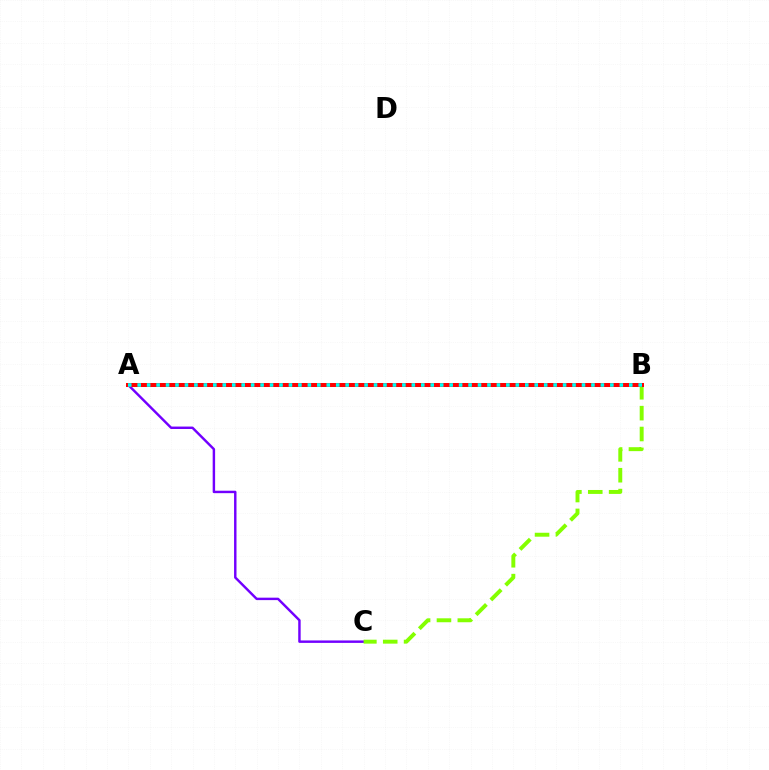{('A', 'C'): [{'color': '#7200ff', 'line_style': 'solid', 'thickness': 1.76}], ('B', 'C'): [{'color': '#84ff00', 'line_style': 'dashed', 'thickness': 2.83}], ('A', 'B'): [{'color': '#ff0000', 'line_style': 'solid', 'thickness': 2.89}, {'color': '#00fff6', 'line_style': 'dotted', 'thickness': 2.57}]}